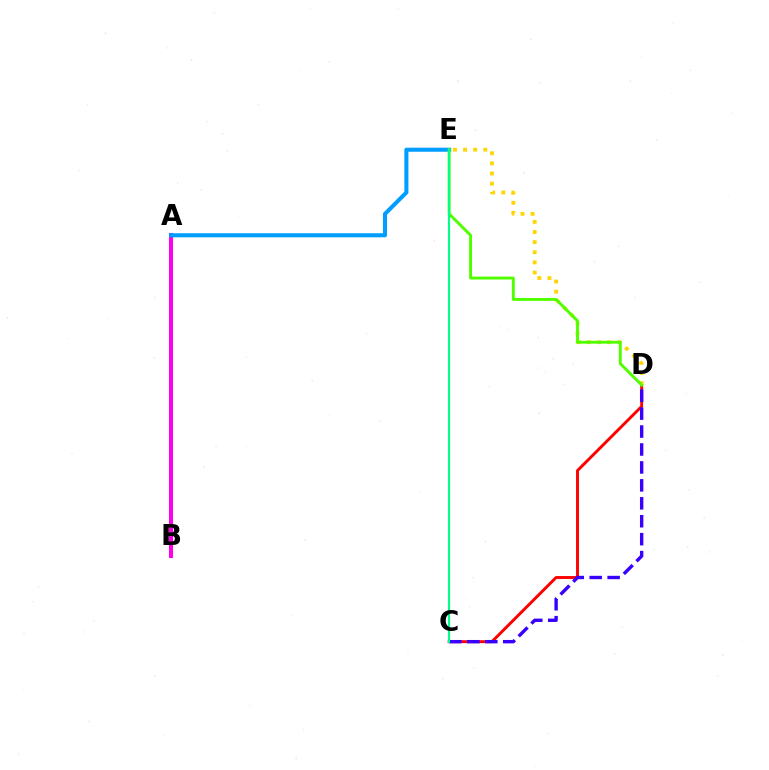{('C', 'D'): [{'color': '#ff0000', 'line_style': 'solid', 'thickness': 2.1}, {'color': '#3700ff', 'line_style': 'dashed', 'thickness': 2.44}], ('A', 'B'): [{'color': '#ff00ed', 'line_style': 'solid', 'thickness': 2.91}], ('A', 'E'): [{'color': '#009eff', 'line_style': 'solid', 'thickness': 2.93}], ('D', 'E'): [{'color': '#ffd500', 'line_style': 'dotted', 'thickness': 2.75}, {'color': '#4fff00', 'line_style': 'solid', 'thickness': 2.09}], ('C', 'E'): [{'color': '#00ff86', 'line_style': 'solid', 'thickness': 1.53}]}